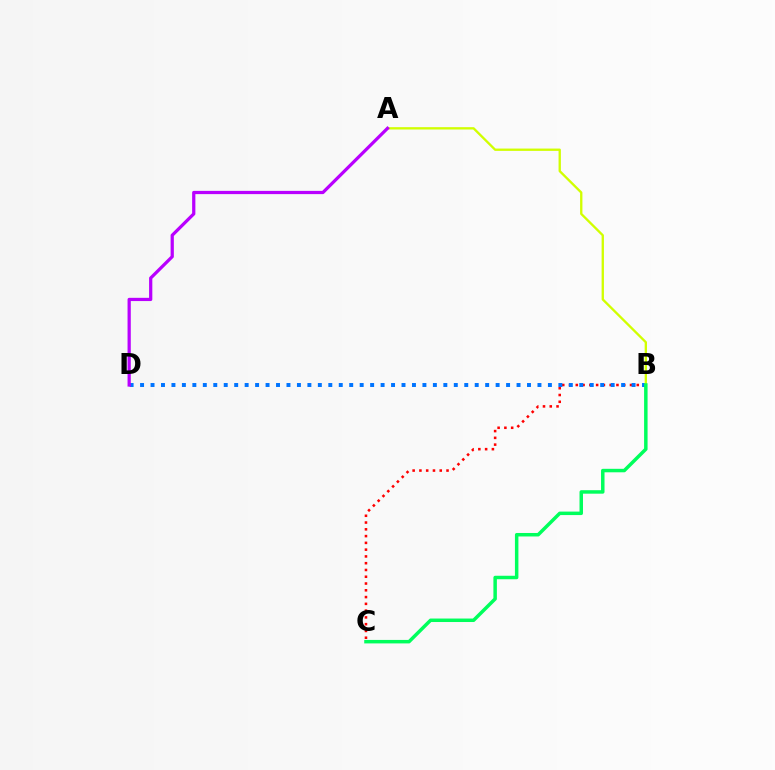{('B', 'C'): [{'color': '#ff0000', 'line_style': 'dotted', 'thickness': 1.84}, {'color': '#00ff5c', 'line_style': 'solid', 'thickness': 2.51}], ('B', 'D'): [{'color': '#0074ff', 'line_style': 'dotted', 'thickness': 2.84}], ('A', 'B'): [{'color': '#d1ff00', 'line_style': 'solid', 'thickness': 1.68}], ('A', 'D'): [{'color': '#b900ff', 'line_style': 'solid', 'thickness': 2.33}]}